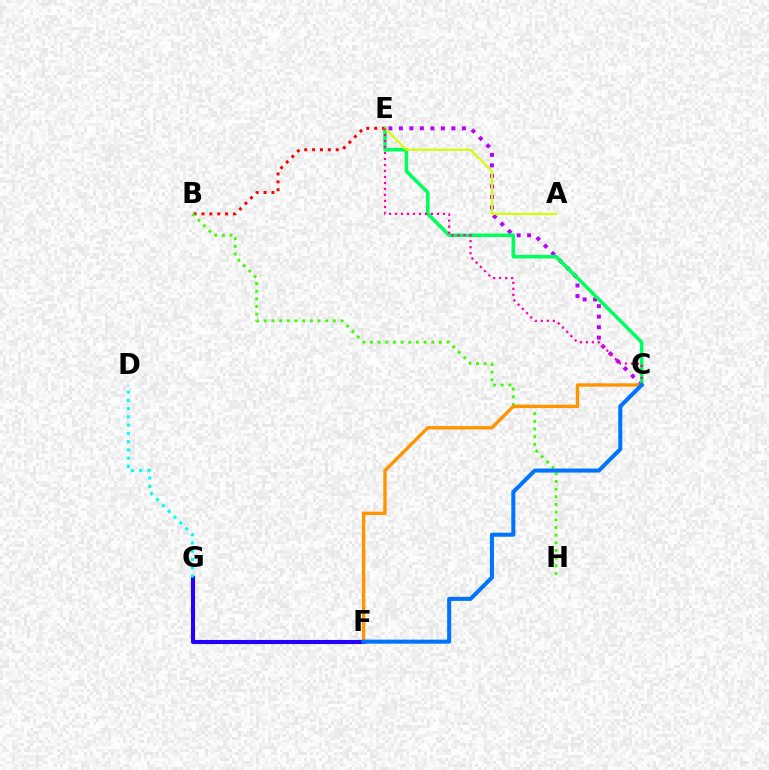{('C', 'E'): [{'color': '#b900ff', 'line_style': 'dotted', 'thickness': 2.85}, {'color': '#00ff5c', 'line_style': 'solid', 'thickness': 2.56}, {'color': '#ff00ac', 'line_style': 'dotted', 'thickness': 1.63}], ('F', 'G'): [{'color': '#2500ff', 'line_style': 'solid', 'thickness': 2.95}], ('B', 'E'): [{'color': '#ff0000', 'line_style': 'dotted', 'thickness': 2.14}], ('A', 'E'): [{'color': '#d1ff00', 'line_style': 'solid', 'thickness': 1.55}], ('B', 'H'): [{'color': '#3dff00', 'line_style': 'dotted', 'thickness': 2.08}], ('C', 'F'): [{'color': '#ff9400', 'line_style': 'solid', 'thickness': 2.43}, {'color': '#0074ff', 'line_style': 'solid', 'thickness': 2.9}], ('D', 'G'): [{'color': '#00fff6', 'line_style': 'dotted', 'thickness': 2.24}]}